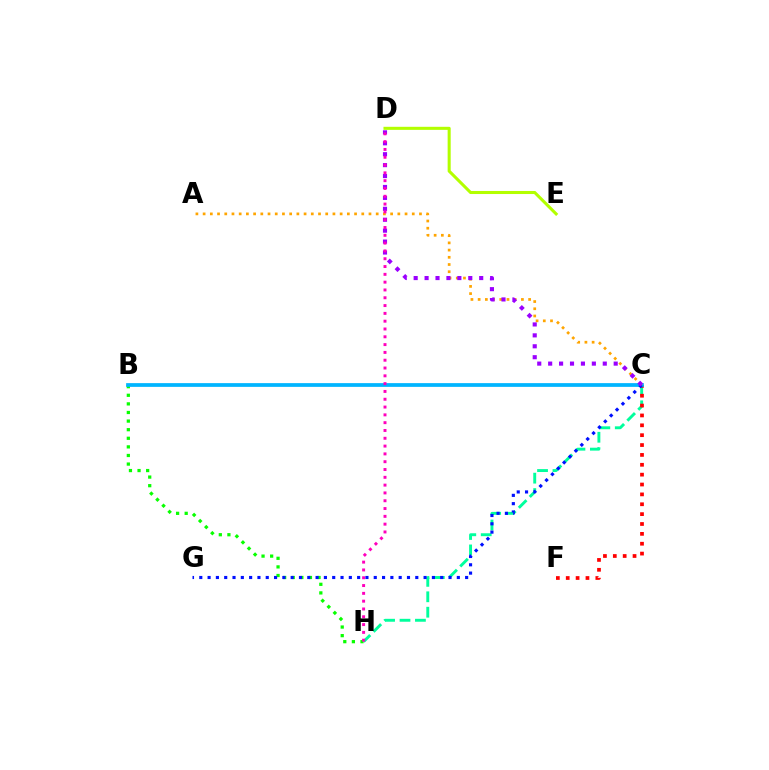{('B', 'H'): [{'color': '#08ff00', 'line_style': 'dotted', 'thickness': 2.34}], ('C', 'H'): [{'color': '#00ff9d', 'line_style': 'dashed', 'thickness': 2.1}], ('C', 'F'): [{'color': '#ff0000', 'line_style': 'dotted', 'thickness': 2.68}], ('B', 'C'): [{'color': '#00b5ff', 'line_style': 'solid', 'thickness': 2.69}], ('C', 'G'): [{'color': '#0010ff', 'line_style': 'dotted', 'thickness': 2.26}], ('A', 'C'): [{'color': '#ffa500', 'line_style': 'dotted', 'thickness': 1.96}], ('C', 'D'): [{'color': '#9b00ff', 'line_style': 'dotted', 'thickness': 2.97}], ('D', 'H'): [{'color': '#ff00bd', 'line_style': 'dotted', 'thickness': 2.12}], ('D', 'E'): [{'color': '#b3ff00', 'line_style': 'solid', 'thickness': 2.2}]}